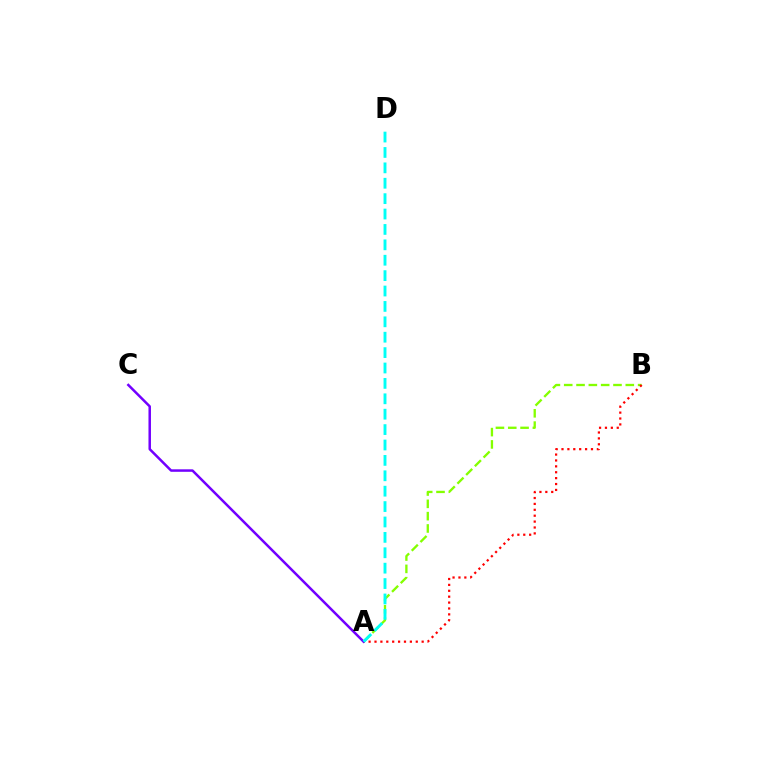{('A', 'B'): [{'color': '#84ff00', 'line_style': 'dashed', 'thickness': 1.67}, {'color': '#ff0000', 'line_style': 'dotted', 'thickness': 1.6}], ('A', 'C'): [{'color': '#7200ff', 'line_style': 'solid', 'thickness': 1.8}], ('A', 'D'): [{'color': '#00fff6', 'line_style': 'dashed', 'thickness': 2.09}]}